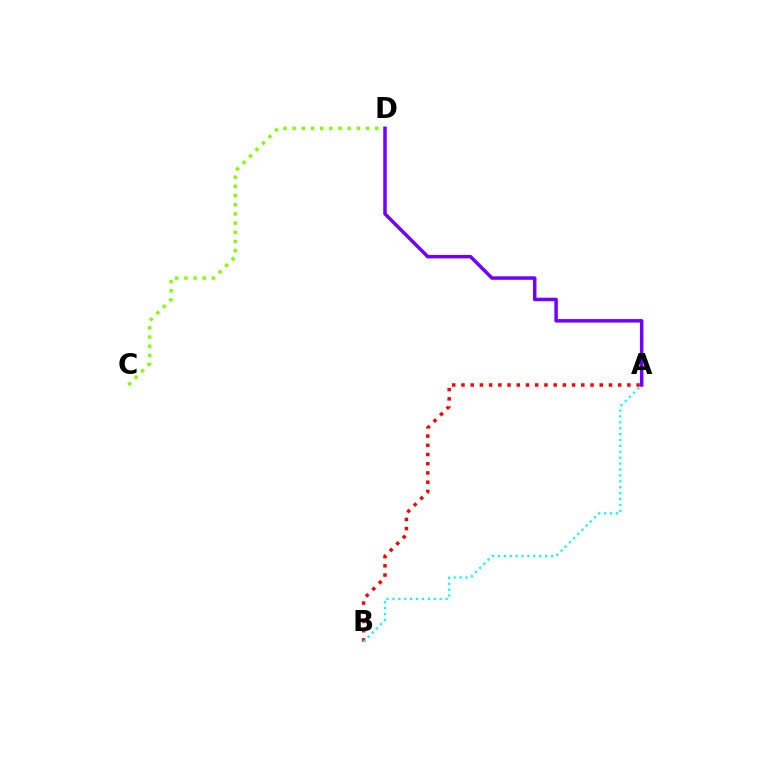{('C', 'D'): [{'color': '#84ff00', 'line_style': 'dotted', 'thickness': 2.49}], ('A', 'B'): [{'color': '#ff0000', 'line_style': 'dotted', 'thickness': 2.5}, {'color': '#00fff6', 'line_style': 'dotted', 'thickness': 1.6}], ('A', 'D'): [{'color': '#7200ff', 'line_style': 'solid', 'thickness': 2.51}]}